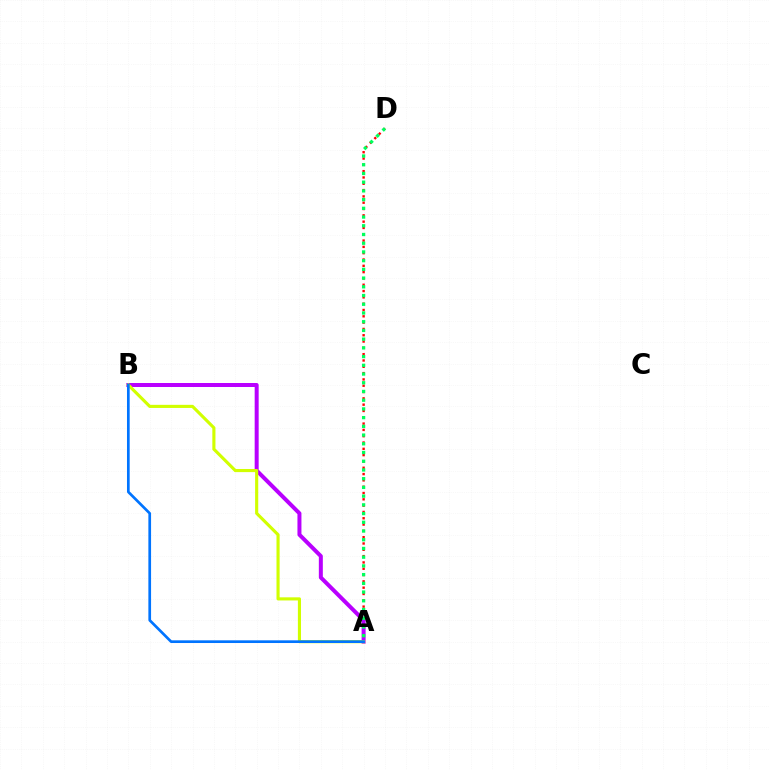{('A', 'D'): [{'color': '#ff0000', 'line_style': 'dotted', 'thickness': 1.71}, {'color': '#00ff5c', 'line_style': 'dotted', 'thickness': 2.37}], ('A', 'B'): [{'color': '#b900ff', 'line_style': 'solid', 'thickness': 2.87}, {'color': '#d1ff00', 'line_style': 'solid', 'thickness': 2.25}, {'color': '#0074ff', 'line_style': 'solid', 'thickness': 1.94}]}